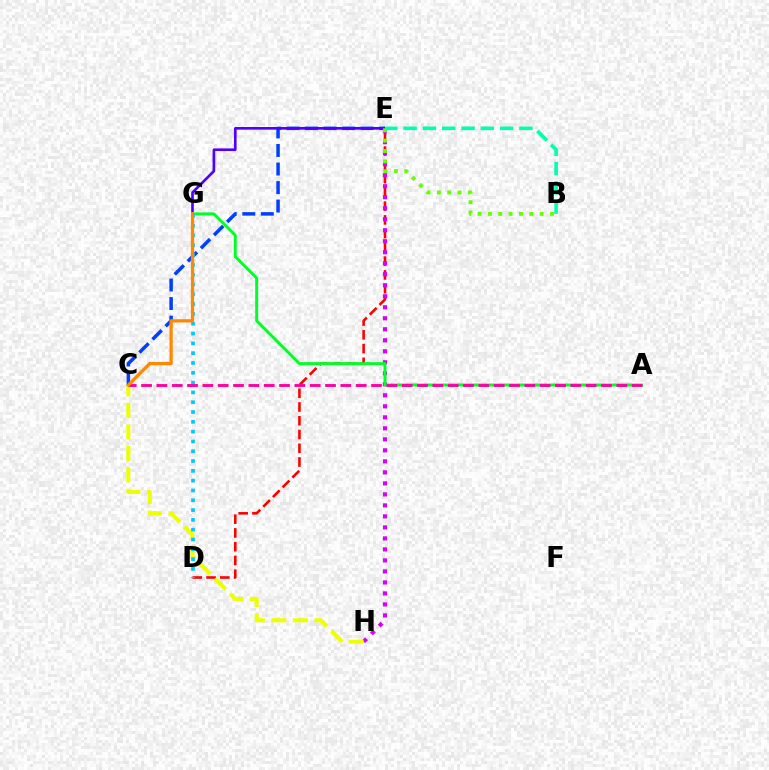{('C', 'E'): [{'color': '#003fff', 'line_style': 'dashed', 'thickness': 2.52}], ('D', 'E'): [{'color': '#ff0000', 'line_style': 'dashed', 'thickness': 1.87}], ('E', 'G'): [{'color': '#4f00ff', 'line_style': 'solid', 'thickness': 1.91}], ('E', 'H'): [{'color': '#d600ff', 'line_style': 'dotted', 'thickness': 2.99}], ('A', 'G'): [{'color': '#00ff27', 'line_style': 'solid', 'thickness': 2.13}], ('C', 'H'): [{'color': '#eeff00', 'line_style': 'dashed', 'thickness': 2.92}], ('B', 'E'): [{'color': '#66ff00', 'line_style': 'dotted', 'thickness': 2.81}, {'color': '#00ffaf', 'line_style': 'dashed', 'thickness': 2.62}], ('D', 'G'): [{'color': '#00c7ff', 'line_style': 'dotted', 'thickness': 2.66}], ('A', 'C'): [{'color': '#ff00a0', 'line_style': 'dashed', 'thickness': 2.08}], ('C', 'G'): [{'color': '#ff8800', 'line_style': 'solid', 'thickness': 2.34}]}